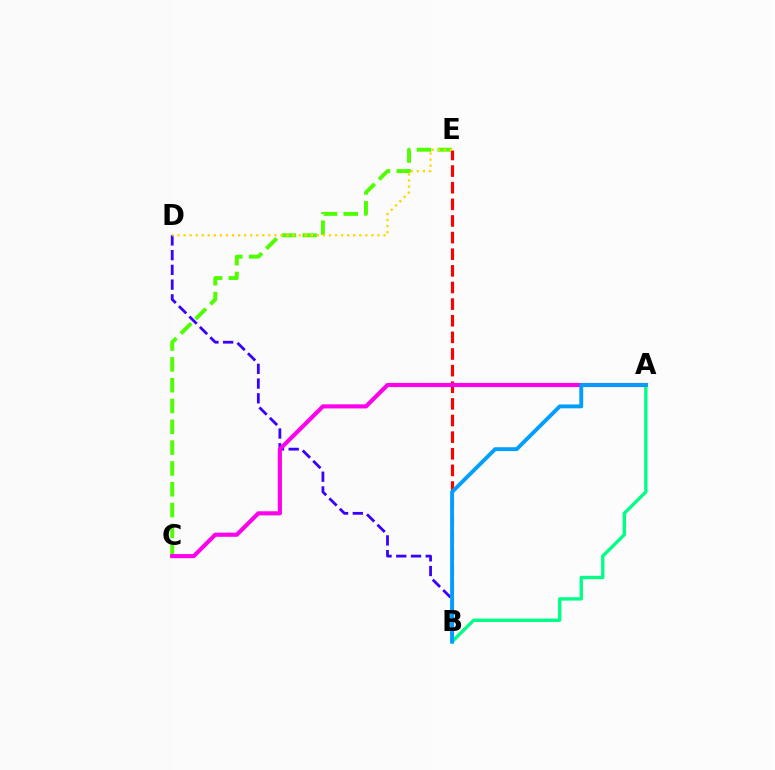{('C', 'E'): [{'color': '#4fff00', 'line_style': 'dashed', 'thickness': 2.83}], ('B', 'E'): [{'color': '#ff0000', 'line_style': 'dashed', 'thickness': 2.26}], ('B', 'D'): [{'color': '#3700ff', 'line_style': 'dashed', 'thickness': 2.0}], ('A', 'C'): [{'color': '#ff00ed', 'line_style': 'solid', 'thickness': 2.97}], ('A', 'B'): [{'color': '#00ff86', 'line_style': 'solid', 'thickness': 2.42}, {'color': '#009eff', 'line_style': 'solid', 'thickness': 2.79}], ('D', 'E'): [{'color': '#ffd500', 'line_style': 'dotted', 'thickness': 1.65}]}